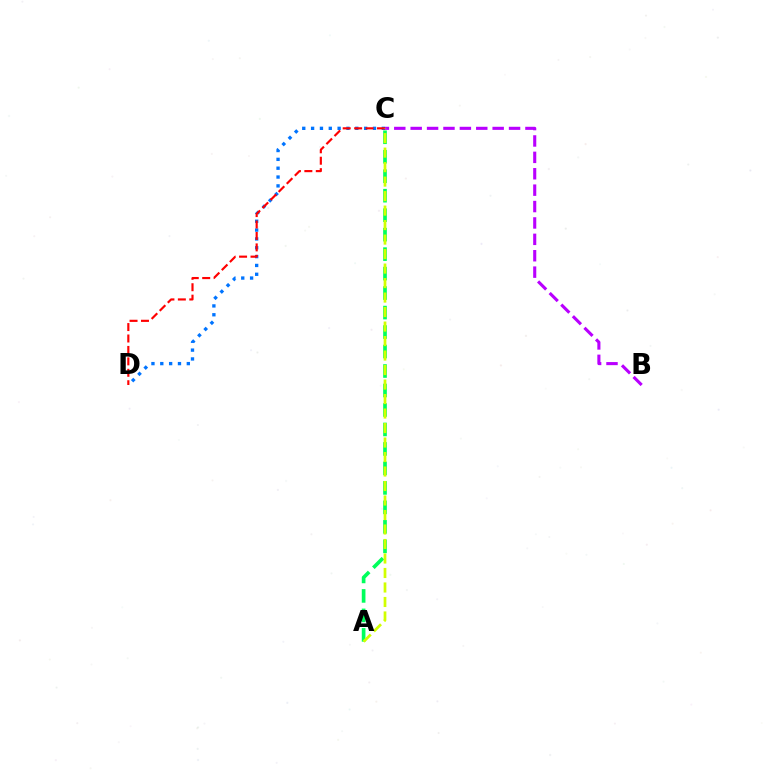{('B', 'C'): [{'color': '#b900ff', 'line_style': 'dashed', 'thickness': 2.23}], ('C', 'D'): [{'color': '#0074ff', 'line_style': 'dotted', 'thickness': 2.4}, {'color': '#ff0000', 'line_style': 'dashed', 'thickness': 1.55}], ('A', 'C'): [{'color': '#00ff5c', 'line_style': 'dashed', 'thickness': 2.65}, {'color': '#d1ff00', 'line_style': 'dashed', 'thickness': 1.97}]}